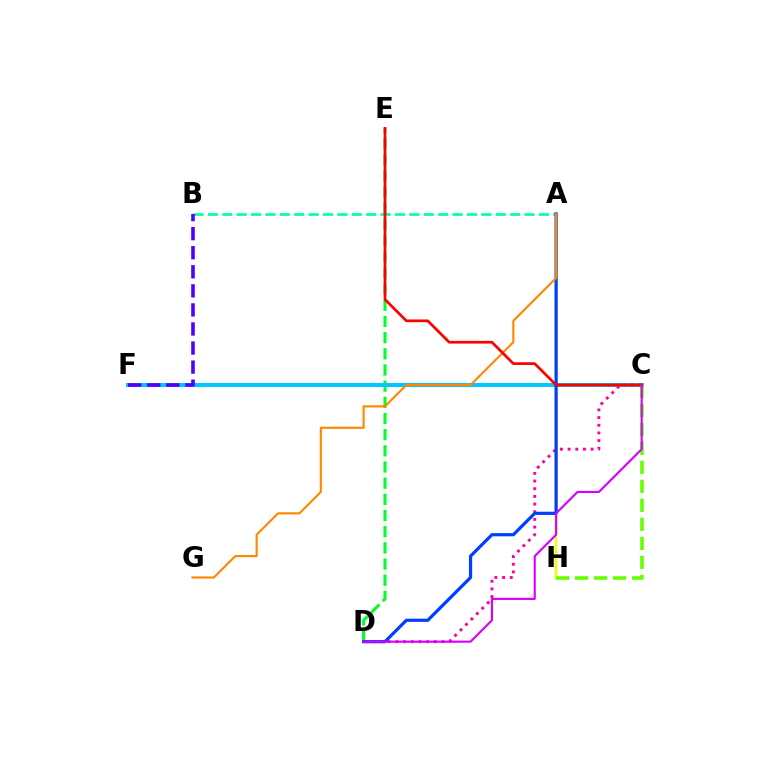{('A', 'H'): [{'color': '#eeff00', 'line_style': 'solid', 'thickness': 1.79}], ('D', 'E'): [{'color': '#00ff27', 'line_style': 'dashed', 'thickness': 2.2}], ('C', 'F'): [{'color': '#00c7ff', 'line_style': 'solid', 'thickness': 2.89}], ('C', 'D'): [{'color': '#ff00a0', 'line_style': 'dotted', 'thickness': 2.08}, {'color': '#d600ff', 'line_style': 'solid', 'thickness': 1.53}], ('C', 'H'): [{'color': '#66ff00', 'line_style': 'dashed', 'thickness': 2.58}], ('A', 'B'): [{'color': '#00ffaf', 'line_style': 'dashed', 'thickness': 1.96}], ('A', 'D'): [{'color': '#003fff', 'line_style': 'solid', 'thickness': 2.3}], ('A', 'G'): [{'color': '#ff8800', 'line_style': 'solid', 'thickness': 1.55}], ('C', 'E'): [{'color': '#ff0000', 'line_style': 'solid', 'thickness': 1.96}], ('B', 'F'): [{'color': '#4f00ff', 'line_style': 'dashed', 'thickness': 2.59}]}